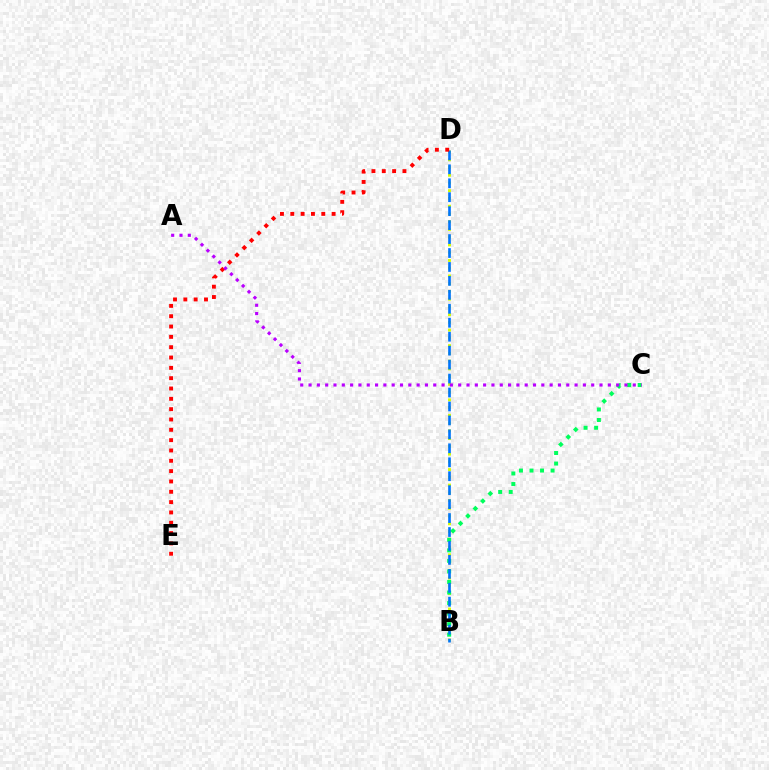{('B', 'D'): [{'color': '#d1ff00', 'line_style': 'dotted', 'thickness': 2.1}, {'color': '#0074ff', 'line_style': 'dashed', 'thickness': 1.9}], ('B', 'C'): [{'color': '#00ff5c', 'line_style': 'dotted', 'thickness': 2.86}], ('D', 'E'): [{'color': '#ff0000', 'line_style': 'dotted', 'thickness': 2.81}], ('A', 'C'): [{'color': '#b900ff', 'line_style': 'dotted', 'thickness': 2.26}]}